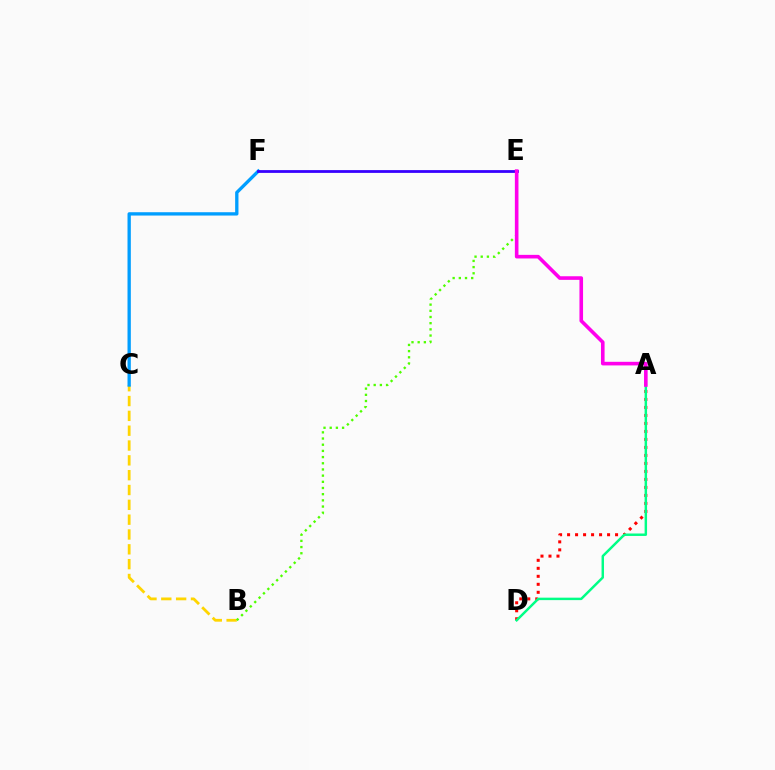{('B', 'C'): [{'color': '#ffd500', 'line_style': 'dashed', 'thickness': 2.01}], ('A', 'D'): [{'color': '#ff0000', 'line_style': 'dotted', 'thickness': 2.17}, {'color': '#00ff86', 'line_style': 'solid', 'thickness': 1.77}], ('C', 'F'): [{'color': '#009eff', 'line_style': 'solid', 'thickness': 2.39}], ('B', 'E'): [{'color': '#4fff00', 'line_style': 'dotted', 'thickness': 1.68}], ('E', 'F'): [{'color': '#3700ff', 'line_style': 'solid', 'thickness': 2.0}], ('A', 'E'): [{'color': '#ff00ed', 'line_style': 'solid', 'thickness': 2.6}]}